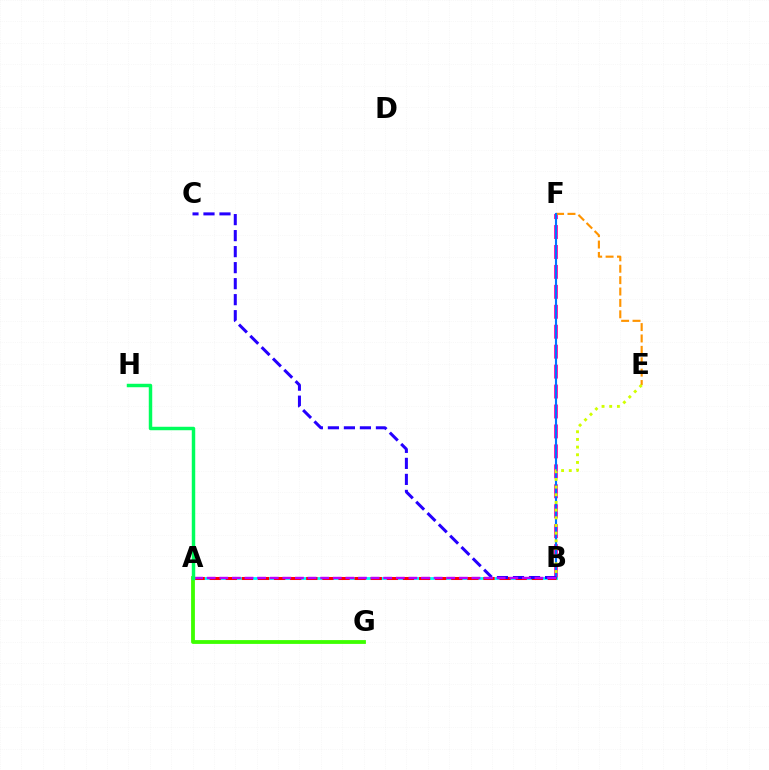{('B', 'F'): [{'color': '#ff00ac', 'line_style': 'dashed', 'thickness': 2.71}, {'color': '#0074ff', 'line_style': 'solid', 'thickness': 1.53}], ('E', 'F'): [{'color': '#ff9400', 'line_style': 'dashed', 'thickness': 1.55}], ('A', 'B'): [{'color': '#00fff6', 'line_style': 'solid', 'thickness': 2.02}, {'color': '#ff0000', 'line_style': 'dashed', 'thickness': 2.19}, {'color': '#b900ff', 'line_style': 'dashed', 'thickness': 1.71}], ('A', 'G'): [{'color': '#3dff00', 'line_style': 'solid', 'thickness': 2.74}], ('B', 'C'): [{'color': '#2500ff', 'line_style': 'dashed', 'thickness': 2.18}], ('B', 'E'): [{'color': '#d1ff00', 'line_style': 'dotted', 'thickness': 2.08}], ('A', 'H'): [{'color': '#00ff5c', 'line_style': 'solid', 'thickness': 2.49}]}